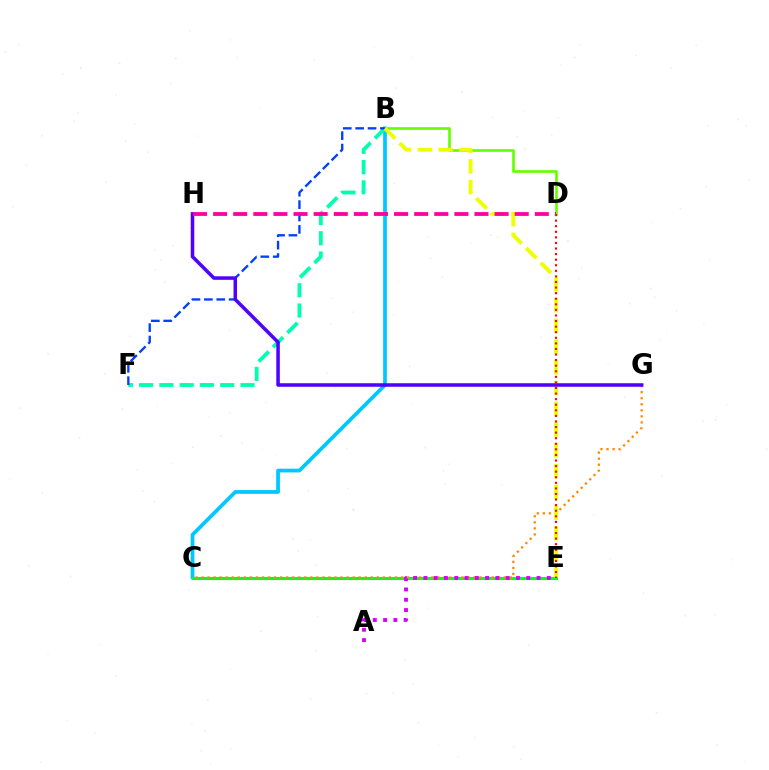{('B', 'C'): [{'color': '#00c7ff', 'line_style': 'solid', 'thickness': 2.7}], ('B', 'F'): [{'color': '#00ffaf', 'line_style': 'dashed', 'thickness': 2.75}, {'color': '#003fff', 'line_style': 'dashed', 'thickness': 1.68}], ('C', 'E'): [{'color': '#00ff27', 'line_style': 'solid', 'thickness': 2.26}], ('C', 'G'): [{'color': '#ff8800', 'line_style': 'dotted', 'thickness': 1.64}], ('B', 'D'): [{'color': '#66ff00', 'line_style': 'solid', 'thickness': 1.94}], ('A', 'E'): [{'color': '#d600ff', 'line_style': 'dotted', 'thickness': 2.8}], ('B', 'E'): [{'color': '#eeff00', 'line_style': 'dashed', 'thickness': 2.82}], ('G', 'H'): [{'color': '#4f00ff', 'line_style': 'solid', 'thickness': 2.53}], ('D', 'E'): [{'color': '#ff0000', 'line_style': 'dotted', 'thickness': 1.52}], ('D', 'H'): [{'color': '#ff00a0', 'line_style': 'dashed', 'thickness': 2.73}]}